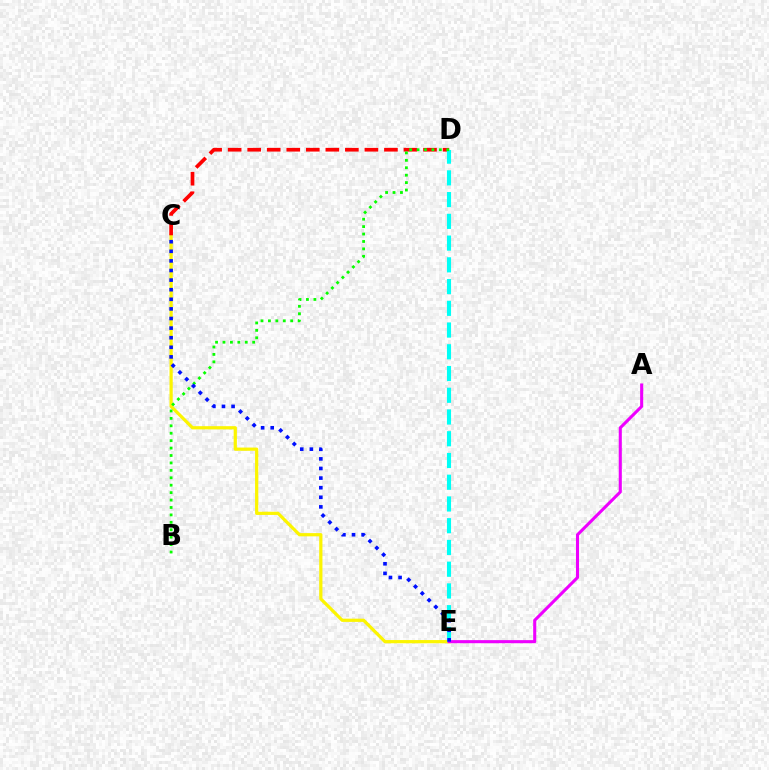{('C', 'E'): [{'color': '#fcf500', 'line_style': 'solid', 'thickness': 2.32}, {'color': '#0010ff', 'line_style': 'dotted', 'thickness': 2.61}], ('C', 'D'): [{'color': '#ff0000', 'line_style': 'dashed', 'thickness': 2.65}], ('D', 'E'): [{'color': '#00fff6', 'line_style': 'dashed', 'thickness': 2.95}], ('A', 'E'): [{'color': '#ee00ff', 'line_style': 'solid', 'thickness': 2.22}], ('B', 'D'): [{'color': '#08ff00', 'line_style': 'dotted', 'thickness': 2.02}]}